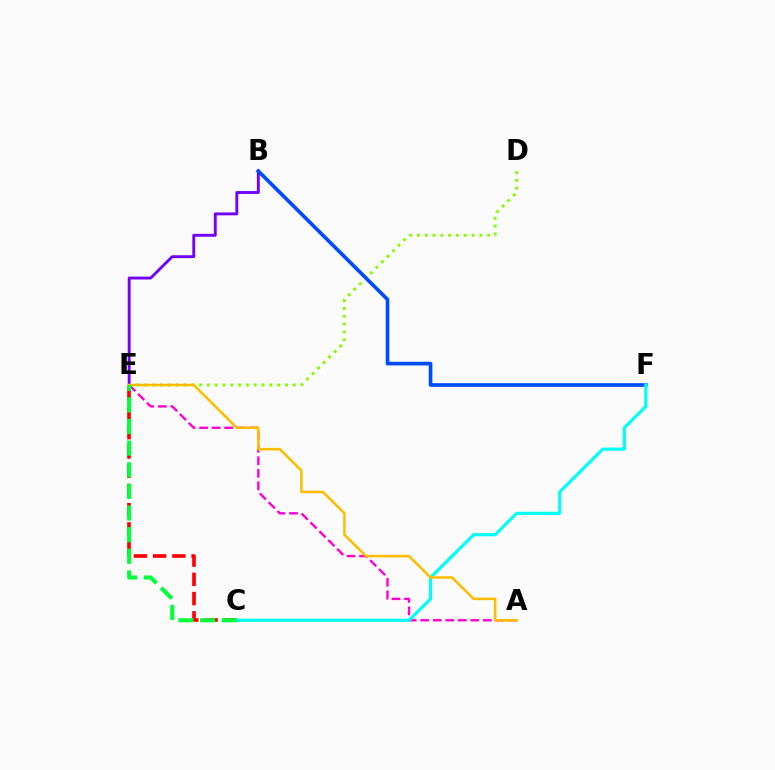{('D', 'E'): [{'color': '#84ff00', 'line_style': 'dotted', 'thickness': 2.12}], ('B', 'E'): [{'color': '#7200ff', 'line_style': 'solid', 'thickness': 2.07}], ('C', 'E'): [{'color': '#ff0000', 'line_style': 'dashed', 'thickness': 2.61}, {'color': '#00ff39', 'line_style': 'dashed', 'thickness': 2.94}], ('B', 'F'): [{'color': '#004bff', 'line_style': 'solid', 'thickness': 2.63}], ('A', 'E'): [{'color': '#ff00cf', 'line_style': 'dashed', 'thickness': 1.7}, {'color': '#ffbd00', 'line_style': 'solid', 'thickness': 1.84}], ('C', 'F'): [{'color': '#00fff6', 'line_style': 'solid', 'thickness': 2.29}]}